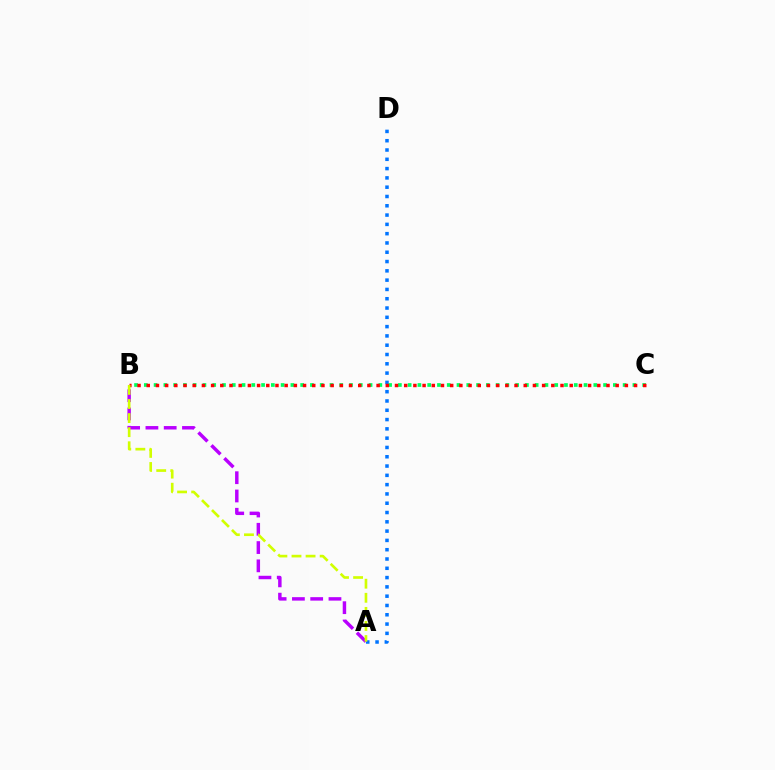{('A', 'D'): [{'color': '#0074ff', 'line_style': 'dotted', 'thickness': 2.53}], ('A', 'B'): [{'color': '#b900ff', 'line_style': 'dashed', 'thickness': 2.48}, {'color': '#d1ff00', 'line_style': 'dashed', 'thickness': 1.91}], ('B', 'C'): [{'color': '#00ff5c', 'line_style': 'dotted', 'thickness': 2.65}, {'color': '#ff0000', 'line_style': 'dotted', 'thickness': 2.5}]}